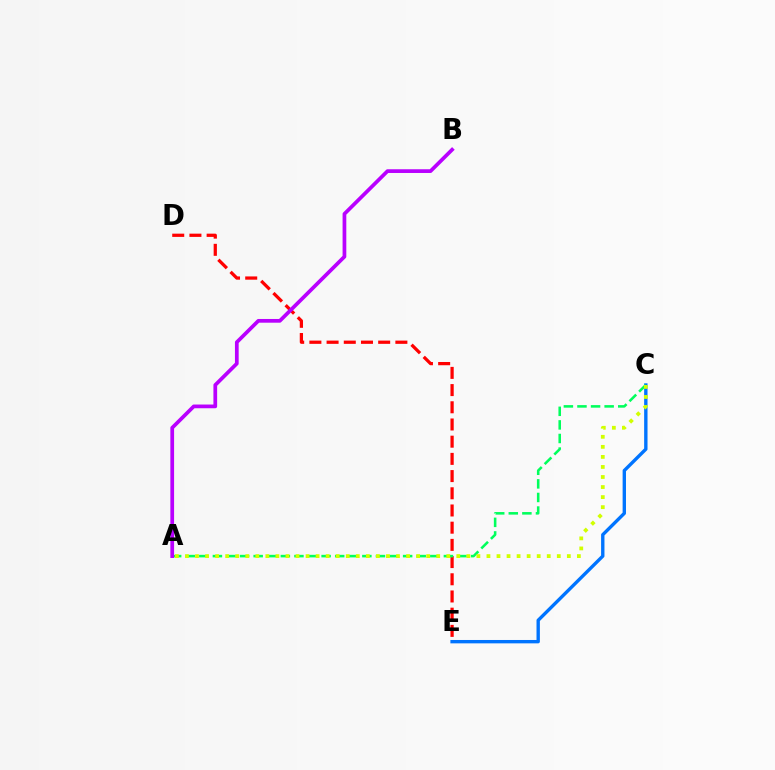{('D', 'E'): [{'color': '#ff0000', 'line_style': 'dashed', 'thickness': 2.34}], ('C', 'E'): [{'color': '#0074ff', 'line_style': 'solid', 'thickness': 2.43}], ('A', 'C'): [{'color': '#00ff5c', 'line_style': 'dashed', 'thickness': 1.85}, {'color': '#d1ff00', 'line_style': 'dotted', 'thickness': 2.73}], ('A', 'B'): [{'color': '#b900ff', 'line_style': 'solid', 'thickness': 2.68}]}